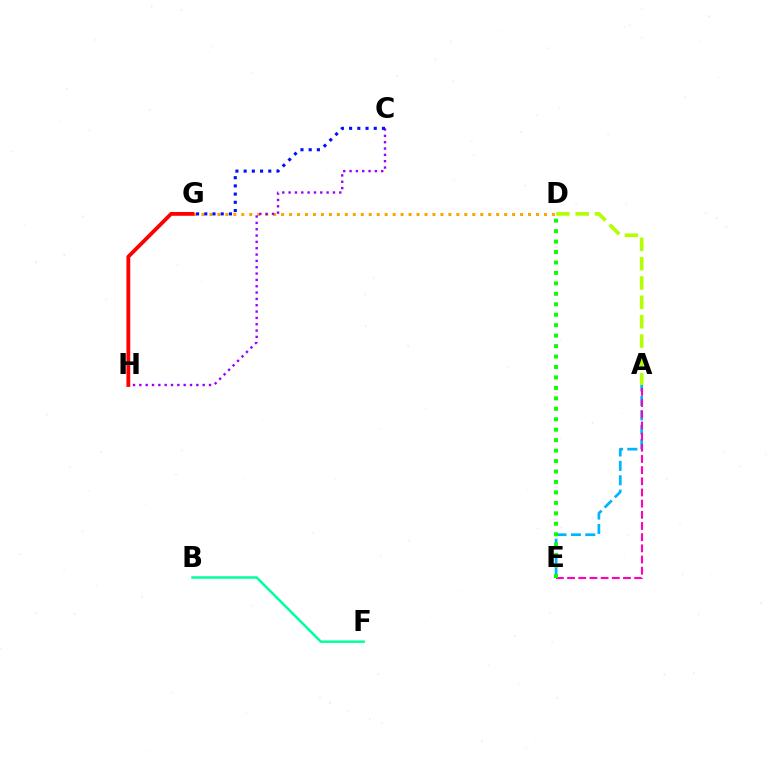{('D', 'G'): [{'color': '#ffa500', 'line_style': 'dotted', 'thickness': 2.16}], ('A', 'E'): [{'color': '#00b5ff', 'line_style': 'dashed', 'thickness': 1.95}, {'color': '#ff00bd', 'line_style': 'dashed', 'thickness': 1.52}], ('A', 'D'): [{'color': '#b3ff00', 'line_style': 'dashed', 'thickness': 2.63}], ('B', 'F'): [{'color': '#00ff9d', 'line_style': 'solid', 'thickness': 1.8}], ('C', 'H'): [{'color': '#9b00ff', 'line_style': 'dotted', 'thickness': 1.72}], ('G', 'H'): [{'color': '#ff0000', 'line_style': 'solid', 'thickness': 2.74}], ('C', 'G'): [{'color': '#0010ff', 'line_style': 'dotted', 'thickness': 2.23}], ('D', 'E'): [{'color': '#08ff00', 'line_style': 'dotted', 'thickness': 2.84}]}